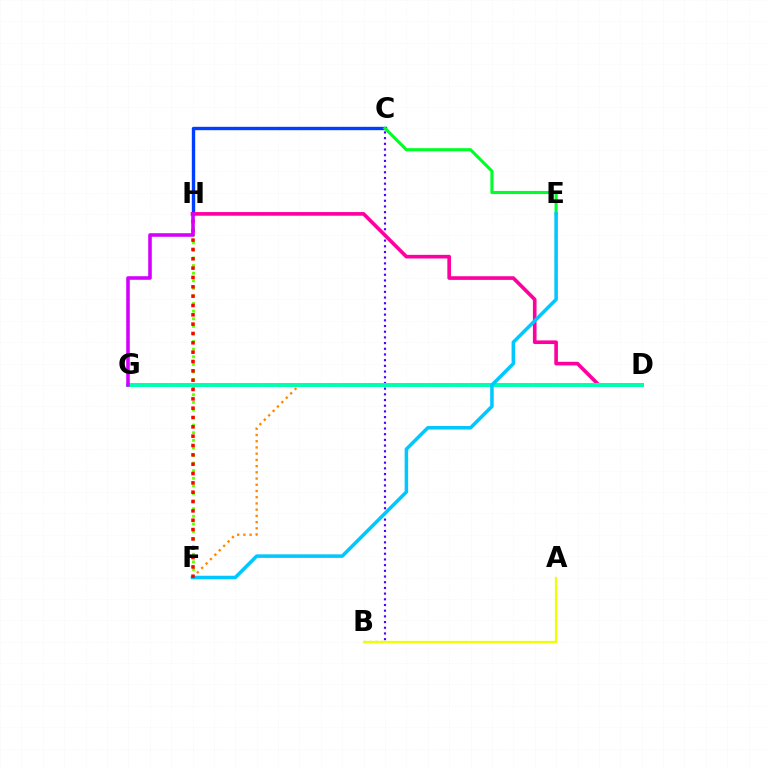{('B', 'C'): [{'color': '#4f00ff', 'line_style': 'dotted', 'thickness': 1.55}], ('C', 'H'): [{'color': '#003fff', 'line_style': 'solid', 'thickness': 2.44}], ('F', 'H'): [{'color': '#66ff00', 'line_style': 'dotted', 'thickness': 2.06}, {'color': '#ff0000', 'line_style': 'dotted', 'thickness': 2.54}], ('D', 'H'): [{'color': '#ff00a0', 'line_style': 'solid', 'thickness': 2.62}], ('C', 'E'): [{'color': '#00ff27', 'line_style': 'solid', 'thickness': 2.24}], ('D', 'F'): [{'color': '#ff8800', 'line_style': 'dotted', 'thickness': 1.69}], ('D', 'G'): [{'color': '#00ffaf', 'line_style': 'solid', 'thickness': 2.85}], ('E', 'F'): [{'color': '#00c7ff', 'line_style': 'solid', 'thickness': 2.54}], ('G', 'H'): [{'color': '#d600ff', 'line_style': 'solid', 'thickness': 2.57}], ('A', 'B'): [{'color': '#eeff00', 'line_style': 'solid', 'thickness': 1.63}]}